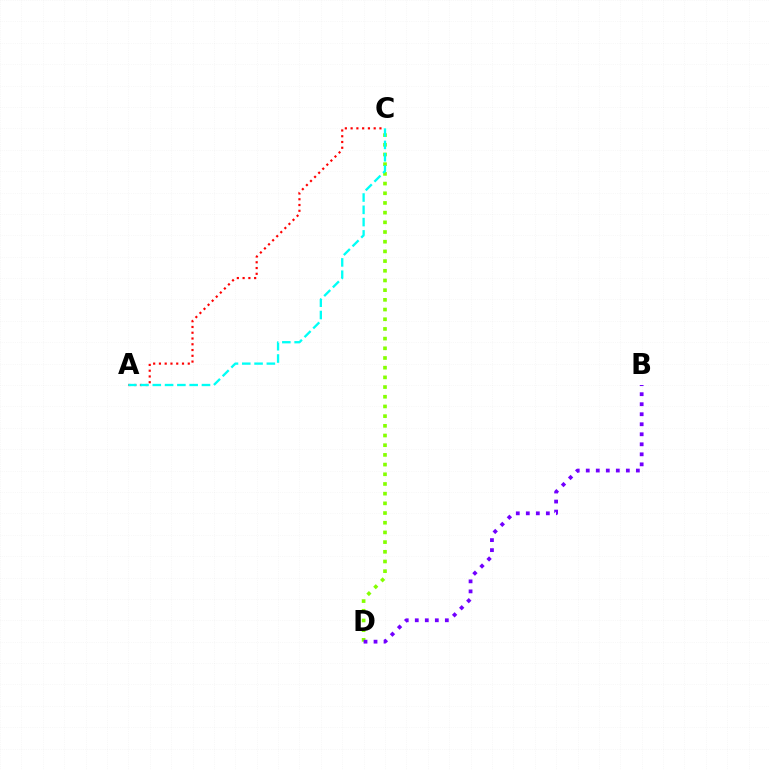{('C', 'D'): [{'color': '#84ff00', 'line_style': 'dotted', 'thickness': 2.63}], ('A', 'C'): [{'color': '#ff0000', 'line_style': 'dotted', 'thickness': 1.57}, {'color': '#00fff6', 'line_style': 'dashed', 'thickness': 1.67}], ('B', 'D'): [{'color': '#7200ff', 'line_style': 'dotted', 'thickness': 2.72}]}